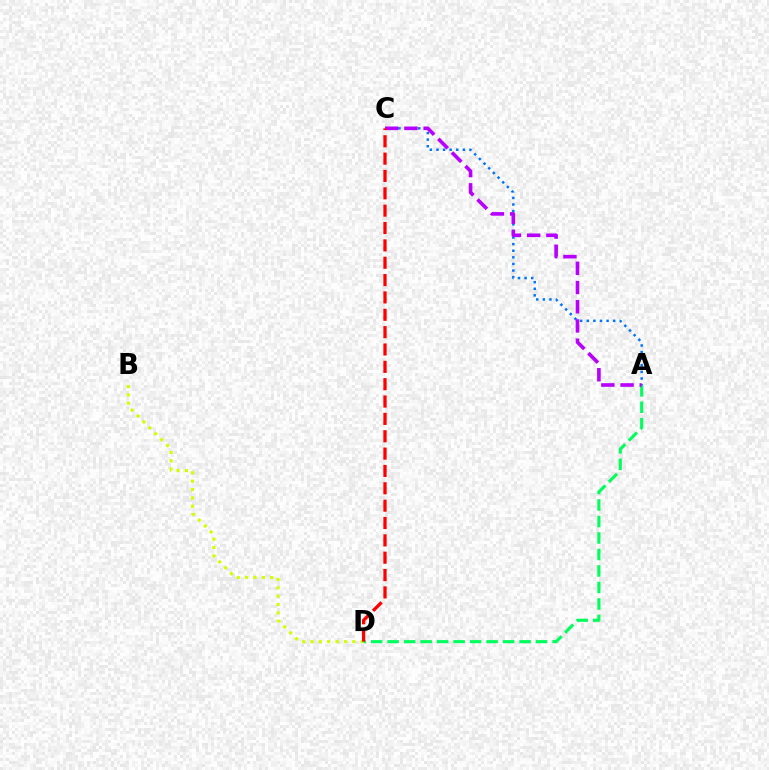{('A', 'C'): [{'color': '#0074ff', 'line_style': 'dotted', 'thickness': 1.79}, {'color': '#b900ff', 'line_style': 'dashed', 'thickness': 2.61}], ('B', 'D'): [{'color': '#d1ff00', 'line_style': 'dotted', 'thickness': 2.27}], ('A', 'D'): [{'color': '#00ff5c', 'line_style': 'dashed', 'thickness': 2.24}], ('C', 'D'): [{'color': '#ff0000', 'line_style': 'dashed', 'thickness': 2.36}]}